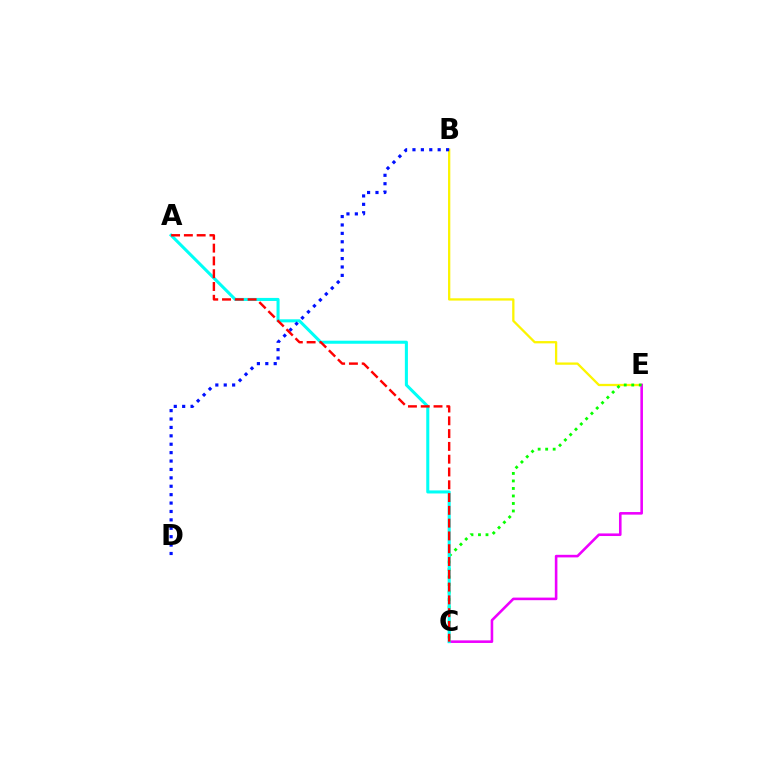{('B', 'E'): [{'color': '#fcf500', 'line_style': 'solid', 'thickness': 1.65}], ('C', 'E'): [{'color': '#ee00ff', 'line_style': 'solid', 'thickness': 1.87}, {'color': '#08ff00', 'line_style': 'dotted', 'thickness': 2.04}], ('A', 'C'): [{'color': '#00fff6', 'line_style': 'solid', 'thickness': 2.2}, {'color': '#ff0000', 'line_style': 'dashed', 'thickness': 1.74}], ('B', 'D'): [{'color': '#0010ff', 'line_style': 'dotted', 'thickness': 2.28}]}